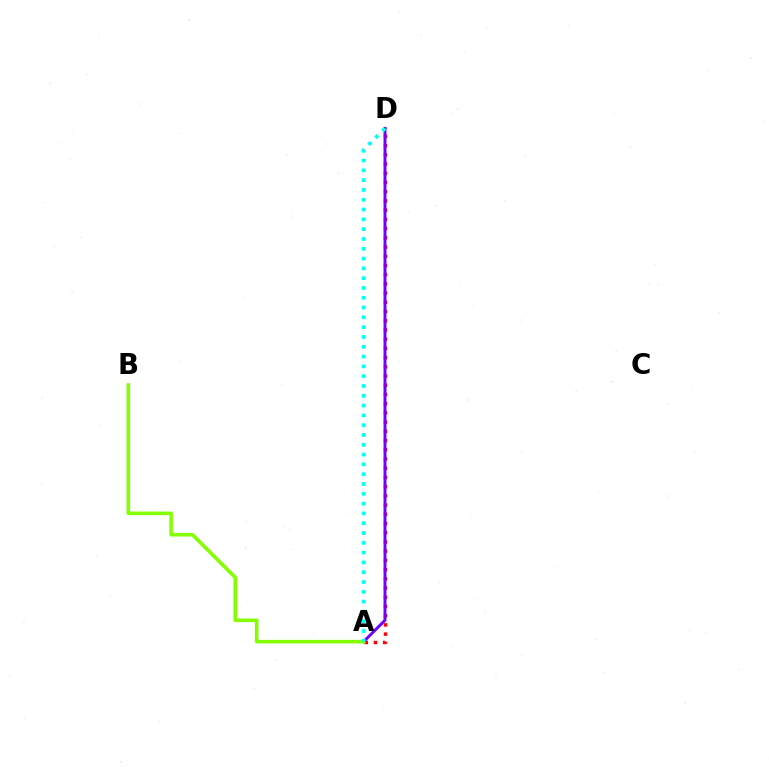{('A', 'D'): [{'color': '#ff0000', 'line_style': 'dotted', 'thickness': 2.5}, {'color': '#7200ff', 'line_style': 'solid', 'thickness': 2.12}, {'color': '#00fff6', 'line_style': 'dotted', 'thickness': 2.66}], ('A', 'B'): [{'color': '#84ff00', 'line_style': 'solid', 'thickness': 2.58}]}